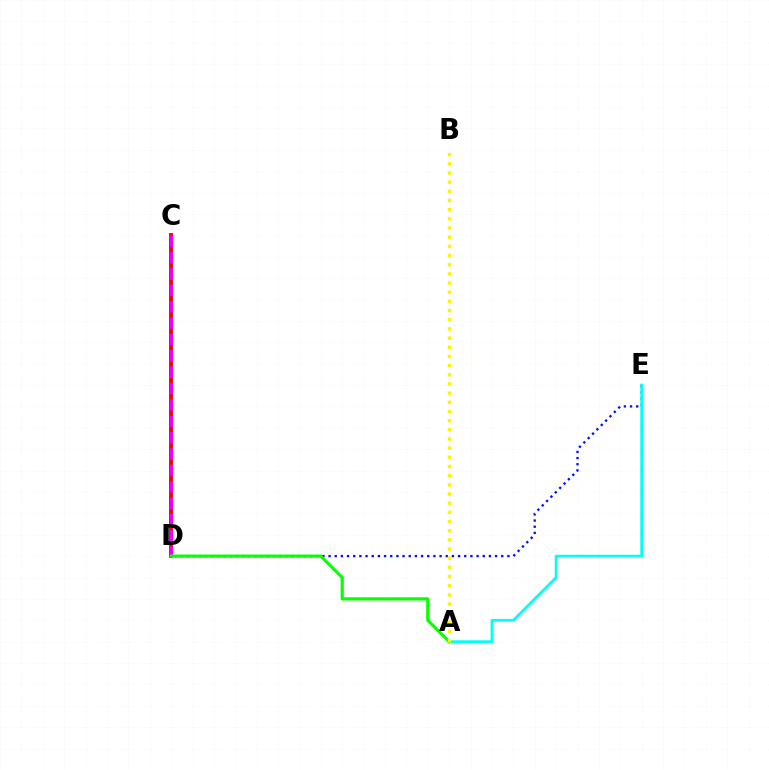{('C', 'D'): [{'color': '#ff0000', 'line_style': 'solid', 'thickness': 2.81}, {'color': '#ee00ff', 'line_style': 'dashed', 'thickness': 2.22}], ('D', 'E'): [{'color': '#0010ff', 'line_style': 'dotted', 'thickness': 1.68}], ('A', 'E'): [{'color': '#00fff6', 'line_style': 'solid', 'thickness': 1.97}], ('A', 'D'): [{'color': '#08ff00', 'line_style': 'solid', 'thickness': 2.27}], ('A', 'B'): [{'color': '#fcf500', 'line_style': 'dotted', 'thickness': 2.49}]}